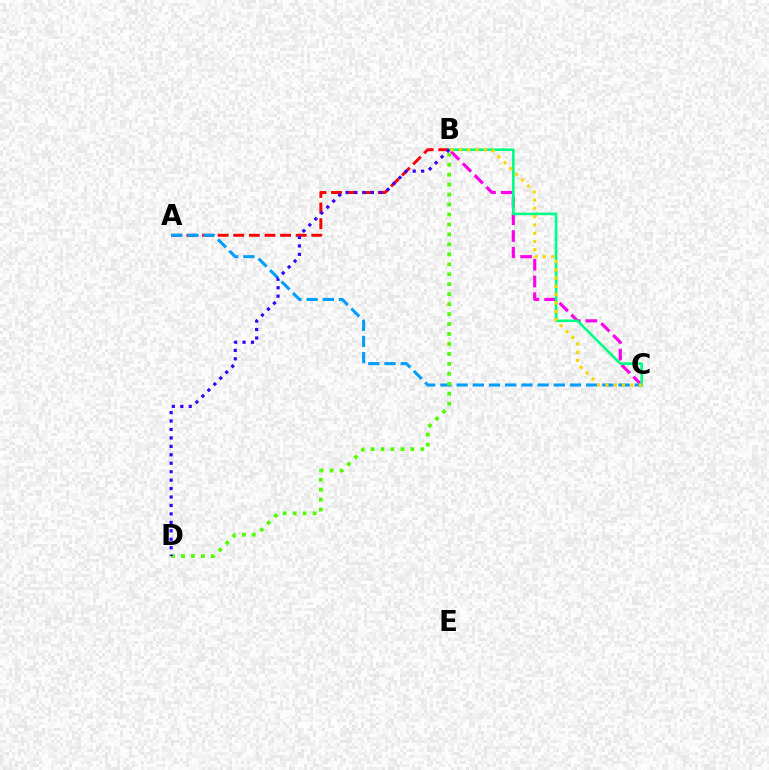{('B', 'C'): [{'color': '#ff00ed', 'line_style': 'dashed', 'thickness': 2.27}, {'color': '#00ff86', 'line_style': 'solid', 'thickness': 1.88}, {'color': '#ffd500', 'line_style': 'dotted', 'thickness': 2.25}], ('A', 'B'): [{'color': '#ff0000', 'line_style': 'dashed', 'thickness': 2.12}], ('A', 'C'): [{'color': '#009eff', 'line_style': 'dashed', 'thickness': 2.2}], ('B', 'D'): [{'color': '#4fff00', 'line_style': 'dotted', 'thickness': 2.71}, {'color': '#3700ff', 'line_style': 'dotted', 'thickness': 2.29}]}